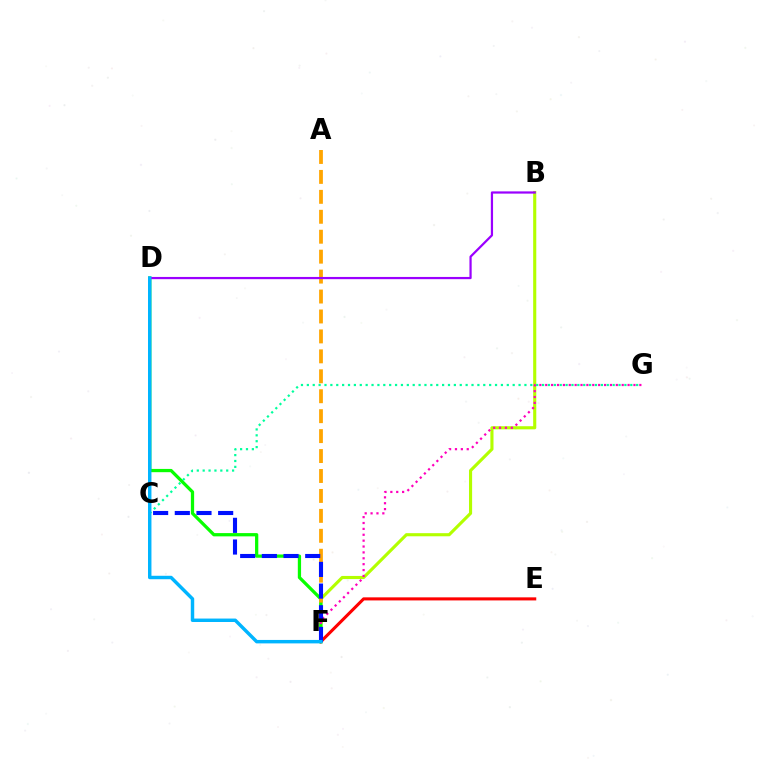{('B', 'F'): [{'color': '#b3ff00', 'line_style': 'solid', 'thickness': 2.25}], ('D', 'F'): [{'color': '#08ff00', 'line_style': 'solid', 'thickness': 2.34}, {'color': '#00b5ff', 'line_style': 'solid', 'thickness': 2.48}], ('A', 'F'): [{'color': '#ffa500', 'line_style': 'dashed', 'thickness': 2.71}], ('F', 'G'): [{'color': '#ff00bd', 'line_style': 'dotted', 'thickness': 1.6}], ('C', 'G'): [{'color': '#00ff9d', 'line_style': 'dotted', 'thickness': 1.6}], ('E', 'F'): [{'color': '#ff0000', 'line_style': 'solid', 'thickness': 2.21}], ('B', 'D'): [{'color': '#9b00ff', 'line_style': 'solid', 'thickness': 1.6}], ('C', 'F'): [{'color': '#0010ff', 'line_style': 'dashed', 'thickness': 2.94}]}